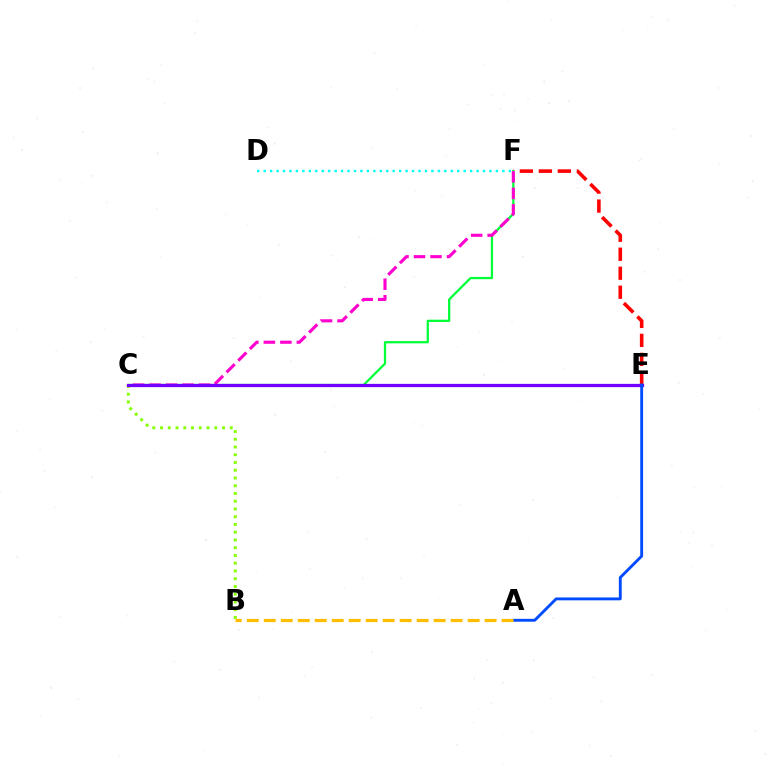{('E', 'F'): [{'color': '#ff0000', 'line_style': 'dashed', 'thickness': 2.58}], ('C', 'F'): [{'color': '#00ff39', 'line_style': 'solid', 'thickness': 1.62}, {'color': '#ff00cf', 'line_style': 'dashed', 'thickness': 2.24}], ('B', 'C'): [{'color': '#84ff00', 'line_style': 'dotted', 'thickness': 2.1}], ('C', 'E'): [{'color': '#7200ff', 'line_style': 'solid', 'thickness': 2.34}], ('A', 'E'): [{'color': '#004bff', 'line_style': 'solid', 'thickness': 2.07}], ('A', 'B'): [{'color': '#ffbd00', 'line_style': 'dashed', 'thickness': 2.31}], ('D', 'F'): [{'color': '#00fff6', 'line_style': 'dotted', 'thickness': 1.75}]}